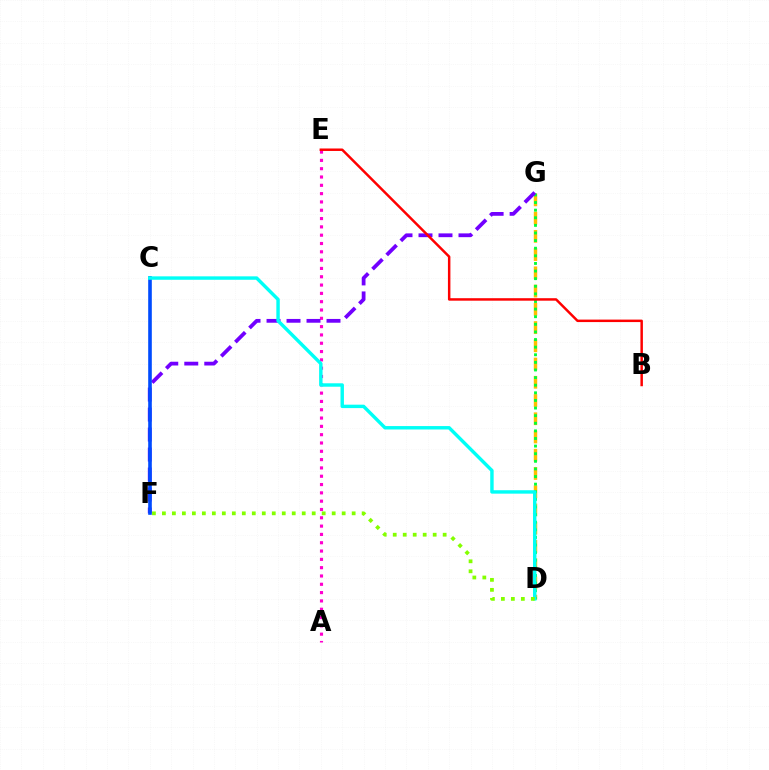{('A', 'E'): [{'color': '#ff00cf', 'line_style': 'dotted', 'thickness': 2.26}], ('D', 'G'): [{'color': '#ffbd00', 'line_style': 'dashed', 'thickness': 2.48}, {'color': '#00ff39', 'line_style': 'dotted', 'thickness': 2.07}], ('F', 'G'): [{'color': '#7200ff', 'line_style': 'dashed', 'thickness': 2.72}], ('B', 'E'): [{'color': '#ff0000', 'line_style': 'solid', 'thickness': 1.79}], ('C', 'F'): [{'color': '#004bff', 'line_style': 'solid', 'thickness': 2.61}], ('C', 'D'): [{'color': '#00fff6', 'line_style': 'solid', 'thickness': 2.47}], ('D', 'F'): [{'color': '#84ff00', 'line_style': 'dotted', 'thickness': 2.71}]}